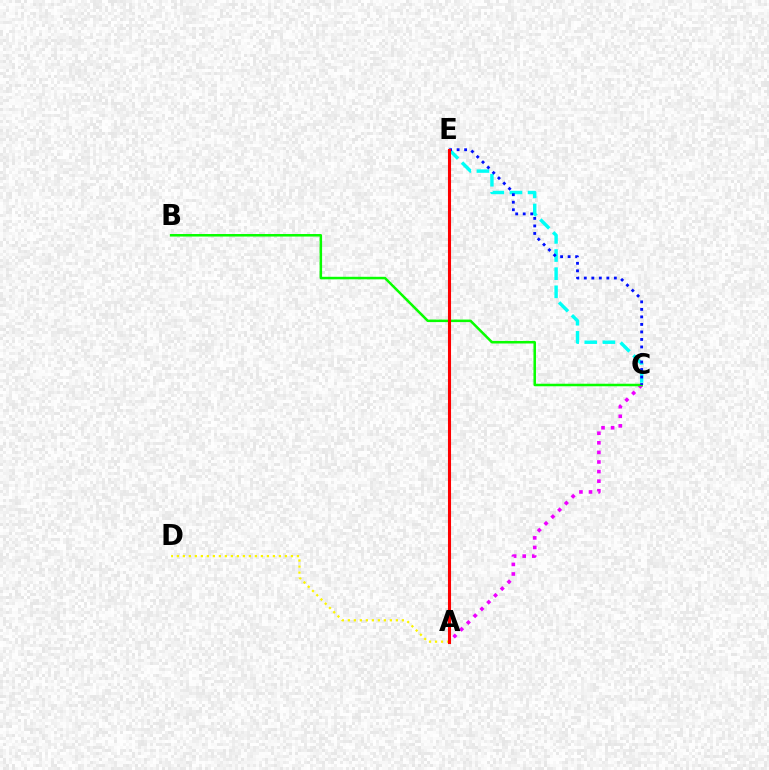{('C', 'E'): [{'color': '#00fff6', 'line_style': 'dashed', 'thickness': 2.46}, {'color': '#0010ff', 'line_style': 'dotted', 'thickness': 2.04}], ('A', 'C'): [{'color': '#ee00ff', 'line_style': 'dotted', 'thickness': 2.6}], ('A', 'D'): [{'color': '#fcf500', 'line_style': 'dotted', 'thickness': 1.63}], ('B', 'C'): [{'color': '#08ff00', 'line_style': 'solid', 'thickness': 1.82}], ('A', 'E'): [{'color': '#ff0000', 'line_style': 'solid', 'thickness': 2.21}]}